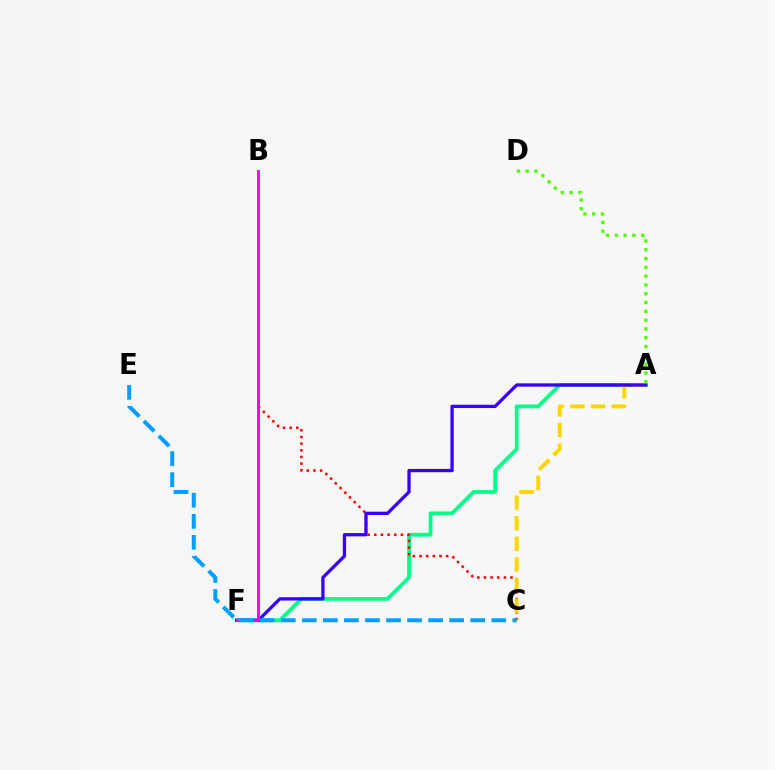{('A', 'F'): [{'color': '#00ff86', 'line_style': 'solid', 'thickness': 2.72}, {'color': '#3700ff', 'line_style': 'solid', 'thickness': 2.37}], ('B', 'C'): [{'color': '#ff0000', 'line_style': 'dotted', 'thickness': 1.81}], ('A', 'C'): [{'color': '#ffd500', 'line_style': 'dashed', 'thickness': 2.8}], ('B', 'F'): [{'color': '#ff00ed', 'line_style': 'solid', 'thickness': 2.1}], ('C', 'E'): [{'color': '#009eff', 'line_style': 'dashed', 'thickness': 2.86}], ('A', 'D'): [{'color': '#4fff00', 'line_style': 'dotted', 'thickness': 2.39}]}